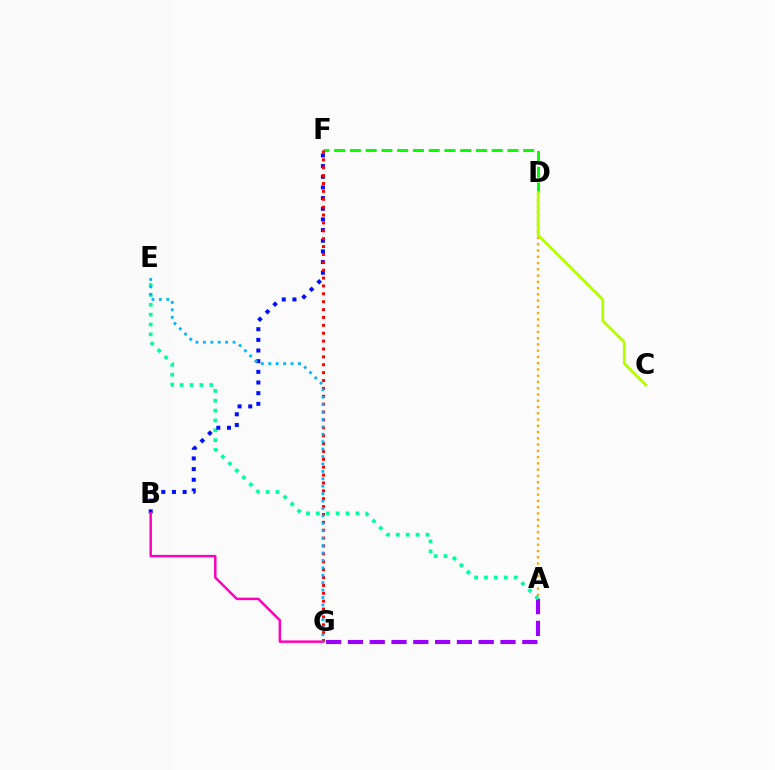{('A', 'G'): [{'color': '#9b00ff', 'line_style': 'dashed', 'thickness': 2.96}], ('A', 'E'): [{'color': '#00ff9d', 'line_style': 'dotted', 'thickness': 2.68}], ('D', 'F'): [{'color': '#08ff00', 'line_style': 'dashed', 'thickness': 2.14}], ('B', 'F'): [{'color': '#0010ff', 'line_style': 'dotted', 'thickness': 2.9}], ('B', 'G'): [{'color': '#ff00bd', 'line_style': 'solid', 'thickness': 1.79}], ('A', 'D'): [{'color': '#ffa500', 'line_style': 'dotted', 'thickness': 1.7}], ('F', 'G'): [{'color': '#ff0000', 'line_style': 'dotted', 'thickness': 2.14}], ('E', 'G'): [{'color': '#00b5ff', 'line_style': 'dotted', 'thickness': 2.02}], ('C', 'D'): [{'color': '#b3ff00', 'line_style': 'solid', 'thickness': 2.04}]}